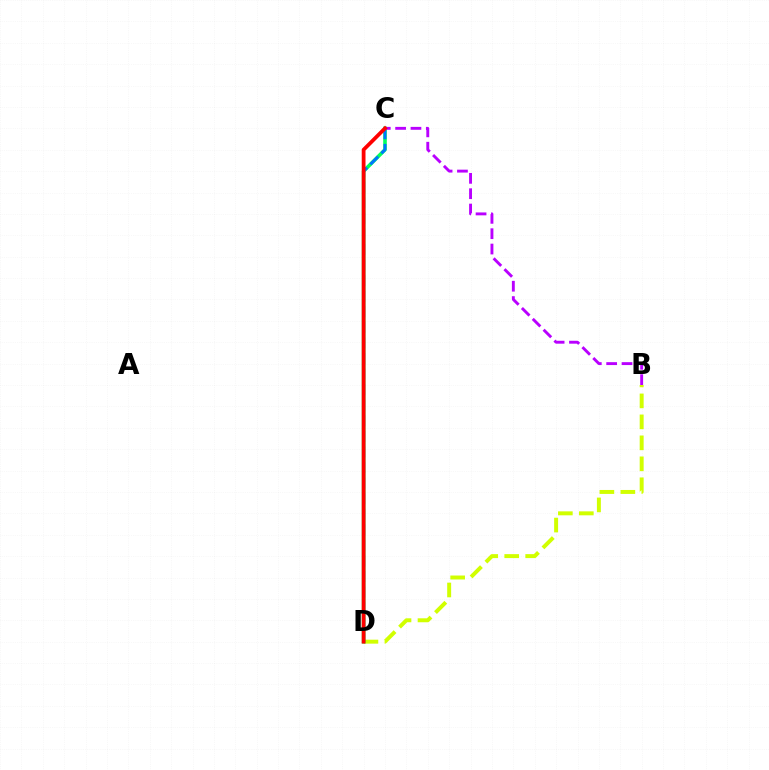{('B', 'D'): [{'color': '#d1ff00', 'line_style': 'dashed', 'thickness': 2.85}], ('C', 'D'): [{'color': '#00ff5c', 'line_style': 'solid', 'thickness': 2.59}, {'color': '#0074ff', 'line_style': 'dashed', 'thickness': 2.12}, {'color': '#ff0000', 'line_style': 'solid', 'thickness': 2.72}], ('B', 'C'): [{'color': '#b900ff', 'line_style': 'dashed', 'thickness': 2.08}]}